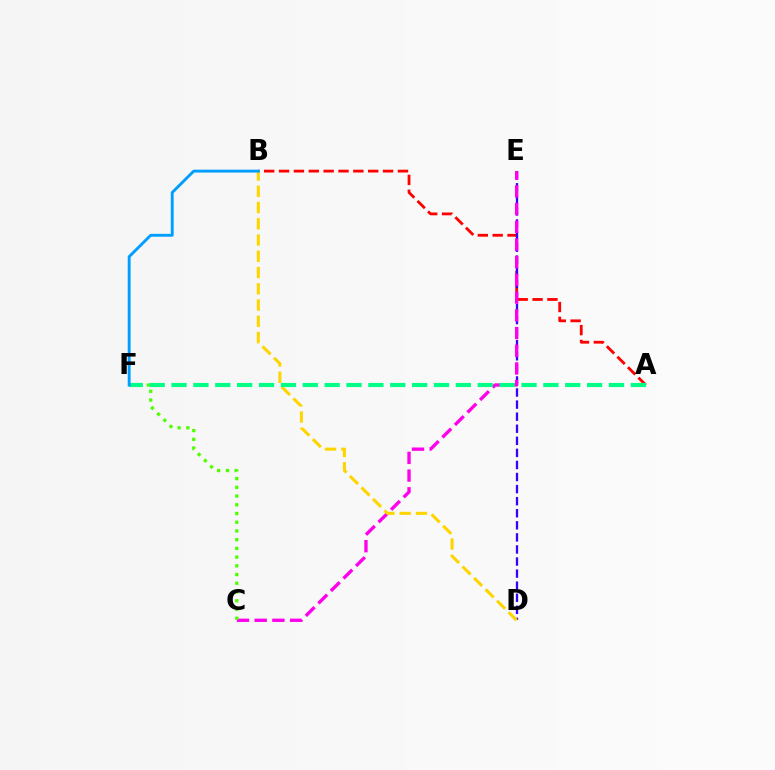{('A', 'B'): [{'color': '#ff0000', 'line_style': 'dashed', 'thickness': 2.02}], ('D', 'E'): [{'color': '#3700ff', 'line_style': 'dashed', 'thickness': 1.64}], ('C', 'E'): [{'color': '#ff00ed', 'line_style': 'dashed', 'thickness': 2.41}], ('B', 'D'): [{'color': '#ffd500', 'line_style': 'dashed', 'thickness': 2.21}], ('C', 'F'): [{'color': '#4fff00', 'line_style': 'dotted', 'thickness': 2.37}], ('A', 'F'): [{'color': '#00ff86', 'line_style': 'dashed', 'thickness': 2.97}], ('B', 'F'): [{'color': '#009eff', 'line_style': 'solid', 'thickness': 2.08}]}